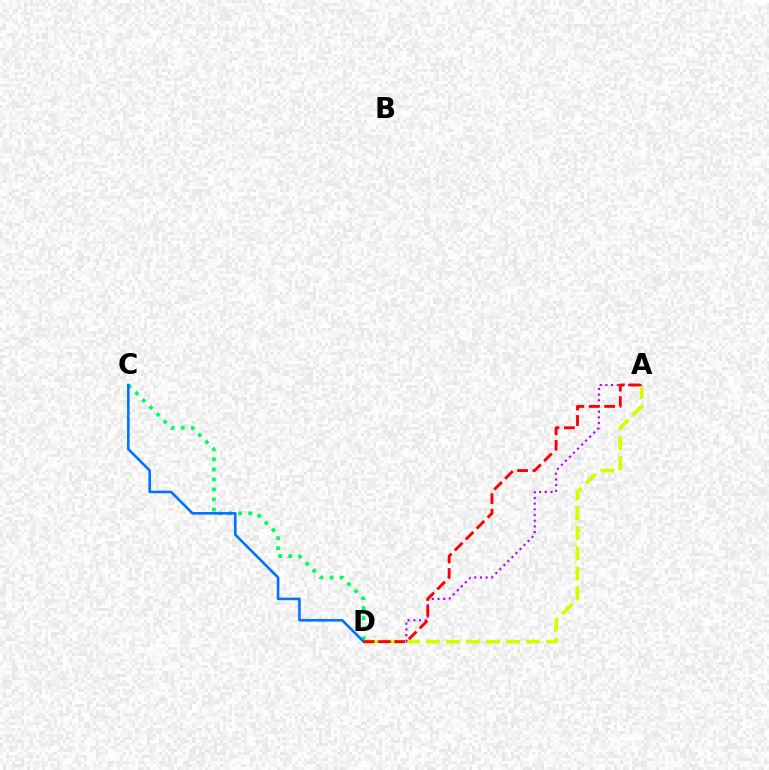{('A', 'D'): [{'color': '#d1ff00', 'line_style': 'dashed', 'thickness': 2.72}, {'color': '#b900ff', 'line_style': 'dotted', 'thickness': 1.55}, {'color': '#ff0000', 'line_style': 'dashed', 'thickness': 2.09}], ('C', 'D'): [{'color': '#00ff5c', 'line_style': 'dotted', 'thickness': 2.73}, {'color': '#0074ff', 'line_style': 'solid', 'thickness': 1.88}]}